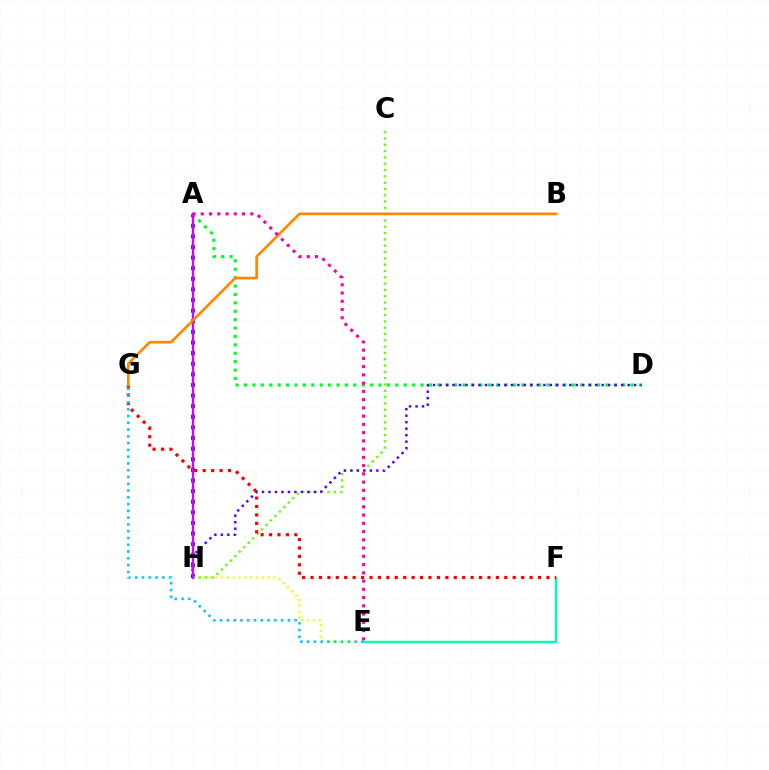{('A', 'H'): [{'color': '#003fff', 'line_style': 'dotted', 'thickness': 2.88}, {'color': '#d600ff', 'line_style': 'solid', 'thickness': 1.68}], ('E', 'F'): [{'color': '#00ffaf', 'line_style': 'solid', 'thickness': 1.77}], ('A', 'D'): [{'color': '#00ff27', 'line_style': 'dotted', 'thickness': 2.28}], ('E', 'H'): [{'color': '#eeff00', 'line_style': 'dotted', 'thickness': 1.58}], ('C', 'H'): [{'color': '#66ff00', 'line_style': 'dotted', 'thickness': 1.71}], ('D', 'H'): [{'color': '#4f00ff', 'line_style': 'dotted', 'thickness': 1.76}], ('F', 'G'): [{'color': '#ff0000', 'line_style': 'dotted', 'thickness': 2.29}], ('E', 'G'): [{'color': '#00c7ff', 'line_style': 'dotted', 'thickness': 1.84}], ('B', 'G'): [{'color': '#ff8800', 'line_style': 'solid', 'thickness': 1.93}], ('A', 'E'): [{'color': '#ff00a0', 'line_style': 'dotted', 'thickness': 2.24}]}